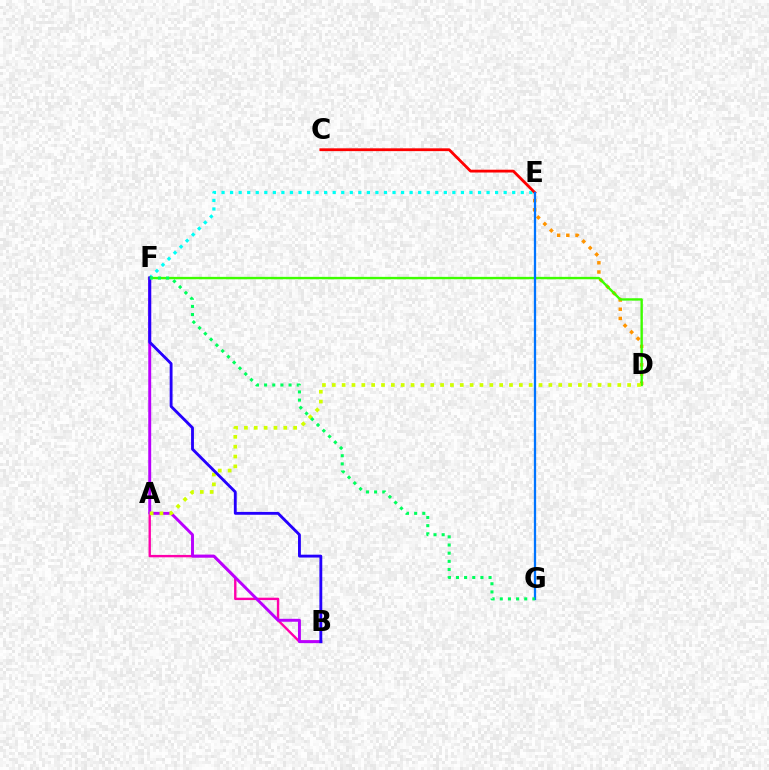{('E', 'F'): [{'color': '#00fff6', 'line_style': 'dotted', 'thickness': 2.32}], ('D', 'E'): [{'color': '#ff9400', 'line_style': 'dotted', 'thickness': 2.5}], ('A', 'B'): [{'color': '#ff00ac', 'line_style': 'solid', 'thickness': 1.72}], ('C', 'E'): [{'color': '#ff0000', 'line_style': 'solid', 'thickness': 2.02}], ('D', 'F'): [{'color': '#3dff00', 'line_style': 'solid', 'thickness': 1.71}], ('B', 'F'): [{'color': '#b900ff', 'line_style': 'solid', 'thickness': 2.11}, {'color': '#2500ff', 'line_style': 'solid', 'thickness': 2.05}], ('A', 'D'): [{'color': '#d1ff00', 'line_style': 'dotted', 'thickness': 2.67}], ('E', 'G'): [{'color': '#0074ff', 'line_style': 'solid', 'thickness': 1.64}], ('F', 'G'): [{'color': '#00ff5c', 'line_style': 'dotted', 'thickness': 2.21}]}